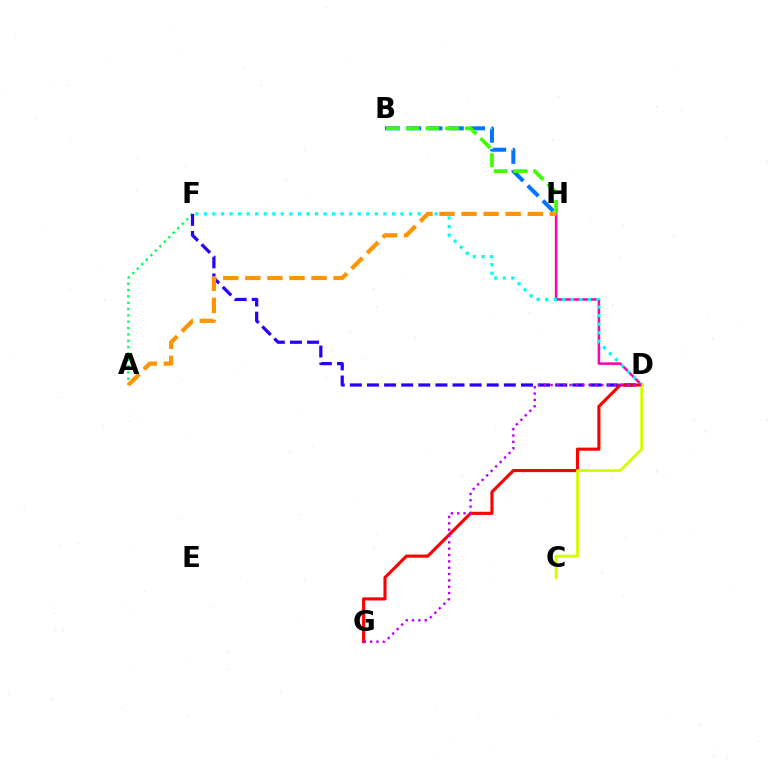{('D', 'H'): [{'color': '#ff00ac', 'line_style': 'solid', 'thickness': 1.82}], ('A', 'F'): [{'color': '#00ff5c', 'line_style': 'dotted', 'thickness': 1.72}], ('B', 'H'): [{'color': '#0074ff', 'line_style': 'dashed', 'thickness': 2.89}, {'color': '#3dff00', 'line_style': 'dashed', 'thickness': 2.68}], ('D', 'F'): [{'color': '#2500ff', 'line_style': 'dashed', 'thickness': 2.32}, {'color': '#00fff6', 'line_style': 'dotted', 'thickness': 2.32}], ('D', 'G'): [{'color': '#ff0000', 'line_style': 'solid', 'thickness': 2.24}, {'color': '#b900ff', 'line_style': 'dotted', 'thickness': 1.72}], ('C', 'D'): [{'color': '#d1ff00', 'line_style': 'solid', 'thickness': 2.03}], ('A', 'H'): [{'color': '#ff9400', 'line_style': 'dashed', 'thickness': 3.0}]}